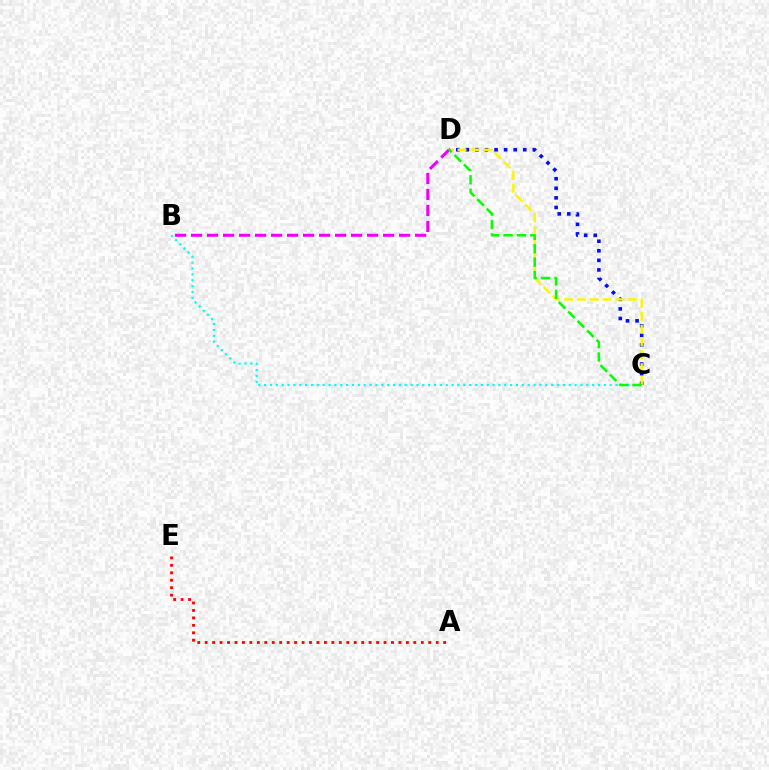{('C', 'D'): [{'color': '#0010ff', 'line_style': 'dotted', 'thickness': 2.6}, {'color': '#fcf500', 'line_style': 'dashed', 'thickness': 1.75}, {'color': '#08ff00', 'line_style': 'dashed', 'thickness': 1.82}], ('B', 'C'): [{'color': '#00fff6', 'line_style': 'dotted', 'thickness': 1.59}], ('A', 'E'): [{'color': '#ff0000', 'line_style': 'dotted', 'thickness': 2.02}], ('B', 'D'): [{'color': '#ee00ff', 'line_style': 'dashed', 'thickness': 2.17}]}